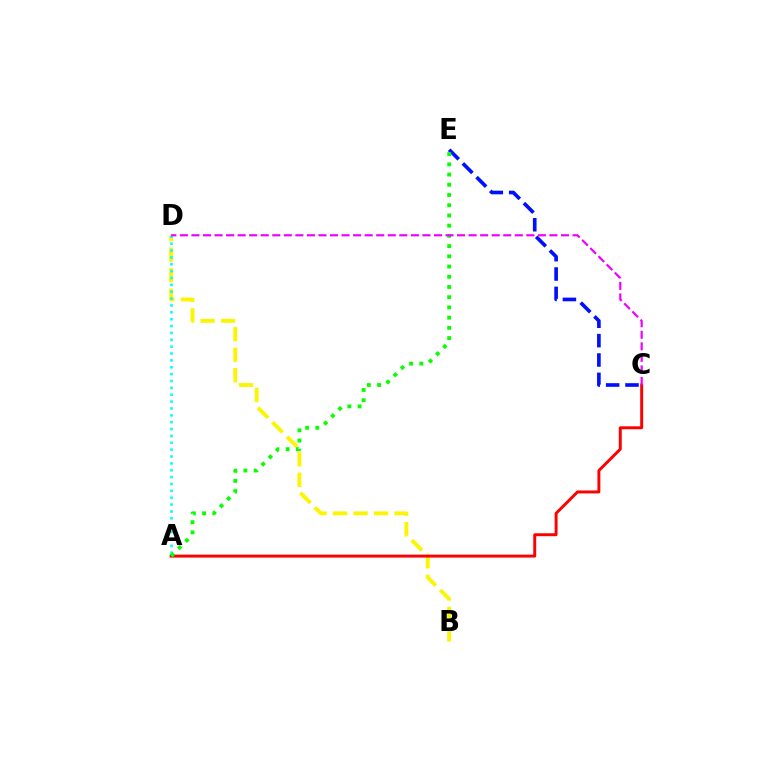{('B', 'D'): [{'color': '#fcf500', 'line_style': 'dashed', 'thickness': 2.79}], ('A', 'C'): [{'color': '#ff0000', 'line_style': 'solid', 'thickness': 2.12}], ('C', 'E'): [{'color': '#0010ff', 'line_style': 'dashed', 'thickness': 2.63}], ('A', 'D'): [{'color': '#00fff6', 'line_style': 'dotted', 'thickness': 1.87}], ('A', 'E'): [{'color': '#08ff00', 'line_style': 'dotted', 'thickness': 2.78}], ('C', 'D'): [{'color': '#ee00ff', 'line_style': 'dashed', 'thickness': 1.57}]}